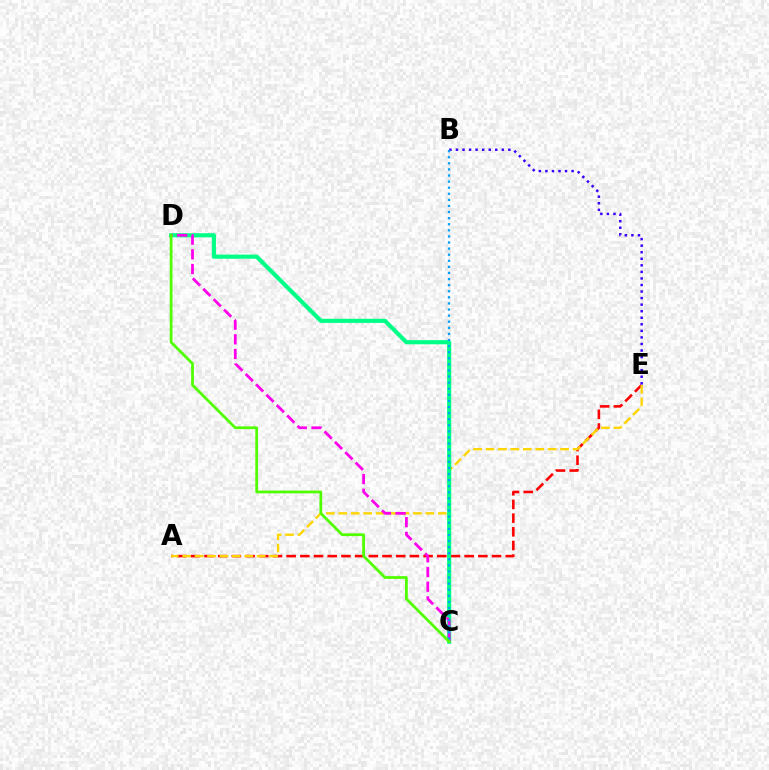{('A', 'E'): [{'color': '#ff0000', 'line_style': 'dashed', 'thickness': 1.86}, {'color': '#ffd500', 'line_style': 'dashed', 'thickness': 1.69}], ('B', 'E'): [{'color': '#3700ff', 'line_style': 'dotted', 'thickness': 1.78}], ('C', 'D'): [{'color': '#00ff86', 'line_style': 'solid', 'thickness': 2.98}, {'color': '#ff00ed', 'line_style': 'dashed', 'thickness': 1.99}, {'color': '#4fff00', 'line_style': 'solid', 'thickness': 1.98}], ('B', 'C'): [{'color': '#009eff', 'line_style': 'dotted', 'thickness': 1.66}]}